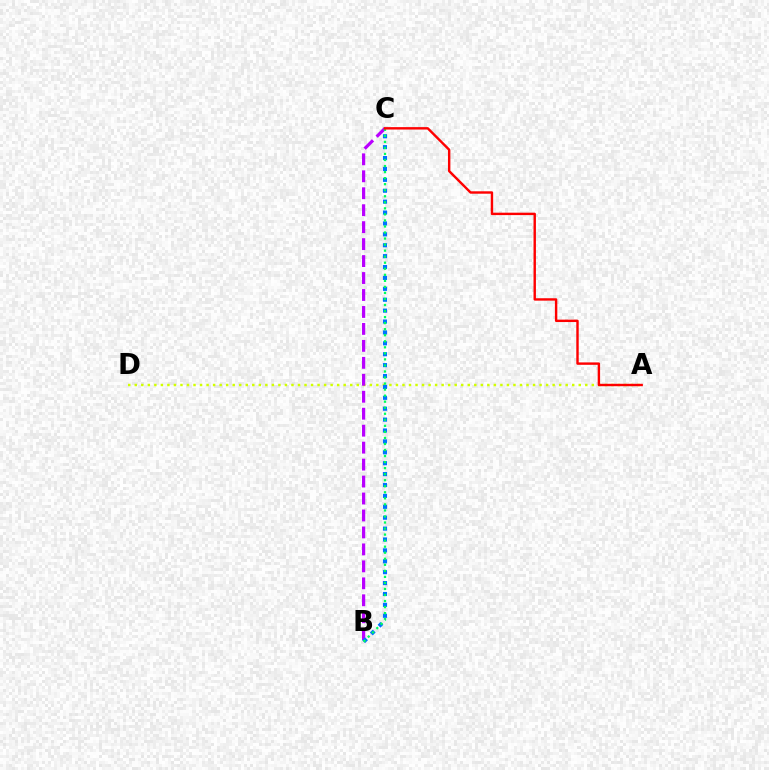{('A', 'D'): [{'color': '#d1ff00', 'line_style': 'dotted', 'thickness': 1.77}], ('B', 'C'): [{'color': '#b900ff', 'line_style': 'dashed', 'thickness': 2.3}, {'color': '#0074ff', 'line_style': 'dotted', 'thickness': 2.96}, {'color': '#00ff5c', 'line_style': 'dotted', 'thickness': 1.64}], ('A', 'C'): [{'color': '#ff0000', 'line_style': 'solid', 'thickness': 1.74}]}